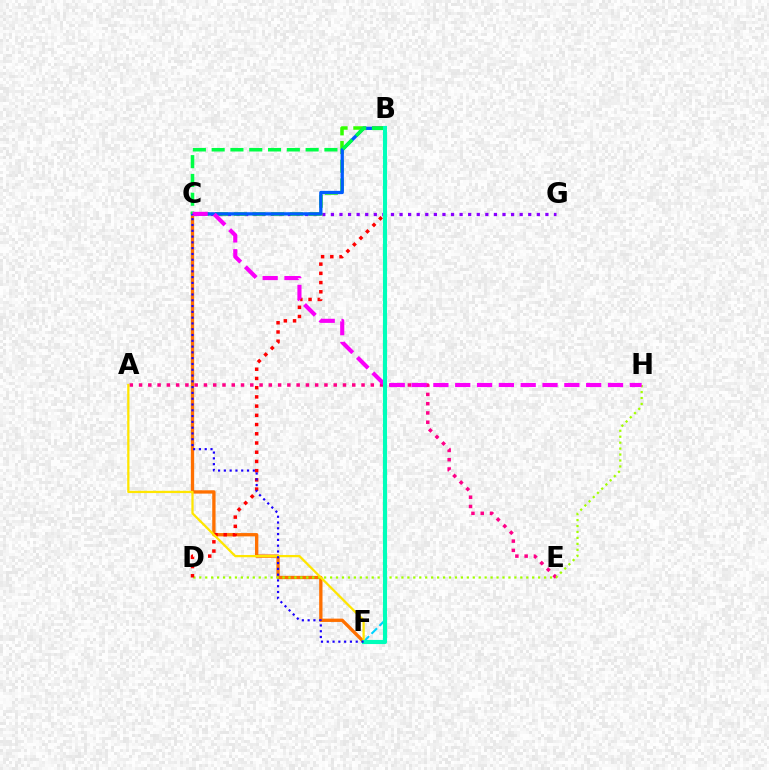{('C', 'G'): [{'color': '#8a00ff', 'line_style': 'dotted', 'thickness': 2.33}], ('B', 'C'): [{'color': '#31ff00', 'line_style': 'dashed', 'thickness': 2.54}, {'color': '#005dff', 'line_style': 'solid', 'thickness': 2.38}, {'color': '#00ff45', 'line_style': 'dashed', 'thickness': 2.55}], ('C', 'F'): [{'color': '#ff7000', 'line_style': 'solid', 'thickness': 2.39}, {'color': '#1900ff', 'line_style': 'dotted', 'thickness': 1.57}], ('A', 'E'): [{'color': '#ff0088', 'line_style': 'dotted', 'thickness': 2.52}], ('B', 'F'): [{'color': '#00d3ff', 'line_style': 'dashed', 'thickness': 1.52}, {'color': '#00ffbb', 'line_style': 'solid', 'thickness': 2.96}], ('D', 'H'): [{'color': '#a2ff00', 'line_style': 'dotted', 'thickness': 1.62}], ('B', 'D'): [{'color': '#ff0000', 'line_style': 'dotted', 'thickness': 2.51}], ('A', 'F'): [{'color': '#ffe600', 'line_style': 'solid', 'thickness': 1.63}], ('C', 'H'): [{'color': '#fa00f9', 'line_style': 'dashed', 'thickness': 2.97}]}